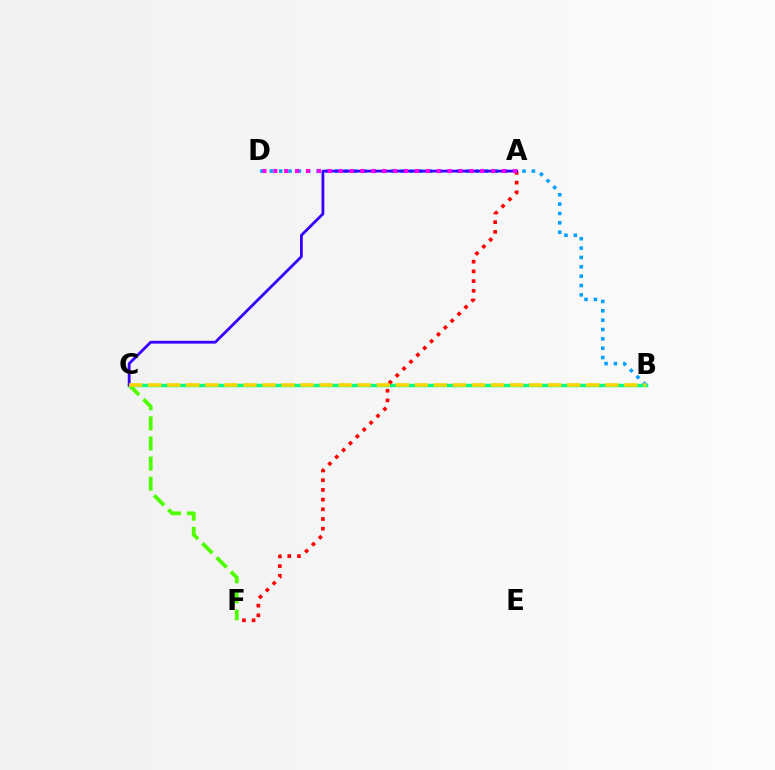{('B', 'C'): [{'color': '#00ff86', 'line_style': 'solid', 'thickness': 2.49}, {'color': '#ffd500', 'line_style': 'dashed', 'thickness': 2.59}], ('C', 'F'): [{'color': '#4fff00', 'line_style': 'dashed', 'thickness': 2.74}], ('B', 'D'): [{'color': '#009eff', 'line_style': 'dotted', 'thickness': 2.54}], ('A', 'F'): [{'color': '#ff0000', 'line_style': 'dotted', 'thickness': 2.63}], ('A', 'C'): [{'color': '#3700ff', 'line_style': 'solid', 'thickness': 2.02}], ('A', 'D'): [{'color': '#ff00ed', 'line_style': 'dotted', 'thickness': 2.96}]}